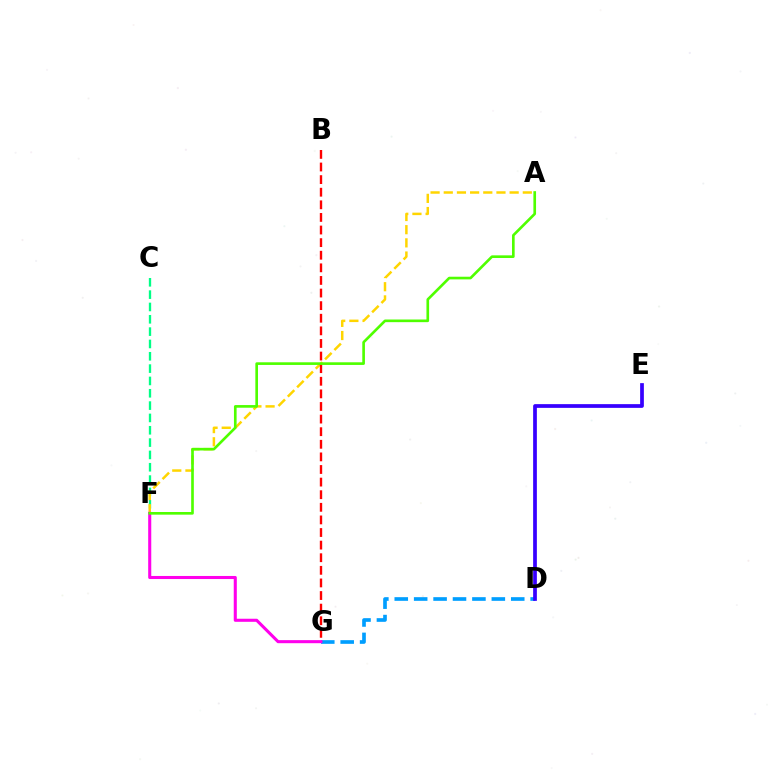{('C', 'F'): [{'color': '#00ff86', 'line_style': 'dashed', 'thickness': 1.68}], ('A', 'F'): [{'color': '#ffd500', 'line_style': 'dashed', 'thickness': 1.79}, {'color': '#4fff00', 'line_style': 'solid', 'thickness': 1.91}], ('D', 'G'): [{'color': '#009eff', 'line_style': 'dashed', 'thickness': 2.64}], ('D', 'E'): [{'color': '#3700ff', 'line_style': 'solid', 'thickness': 2.68}], ('B', 'G'): [{'color': '#ff0000', 'line_style': 'dashed', 'thickness': 1.71}], ('F', 'G'): [{'color': '#ff00ed', 'line_style': 'solid', 'thickness': 2.21}]}